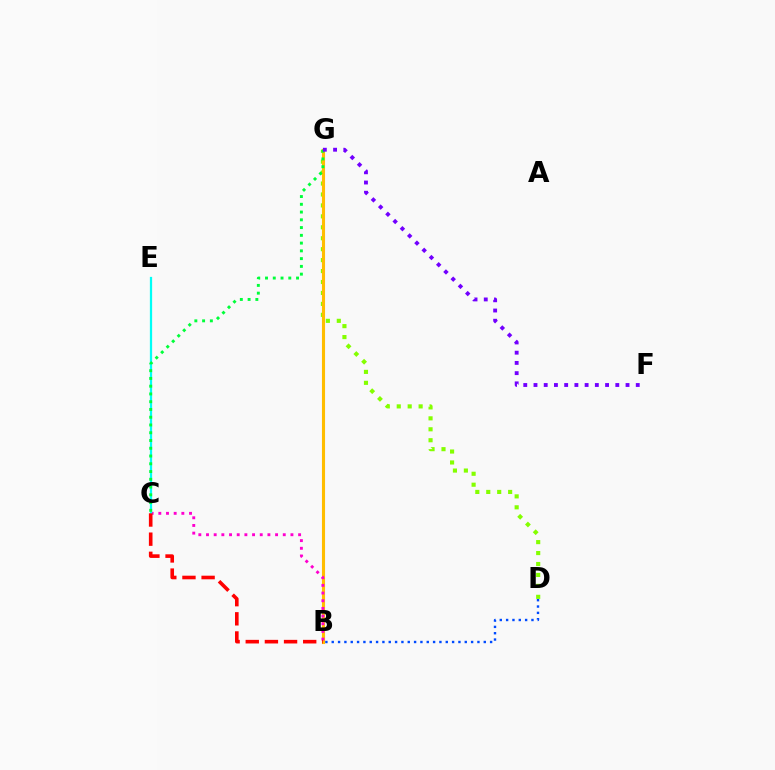{('B', 'D'): [{'color': '#004bff', 'line_style': 'dotted', 'thickness': 1.72}], ('D', 'G'): [{'color': '#84ff00', 'line_style': 'dotted', 'thickness': 2.97}], ('B', 'G'): [{'color': '#ffbd00', 'line_style': 'solid', 'thickness': 2.23}], ('B', 'C'): [{'color': '#ff00cf', 'line_style': 'dotted', 'thickness': 2.09}, {'color': '#ff0000', 'line_style': 'dashed', 'thickness': 2.6}], ('C', 'E'): [{'color': '#00fff6', 'line_style': 'solid', 'thickness': 1.62}], ('C', 'G'): [{'color': '#00ff39', 'line_style': 'dotted', 'thickness': 2.11}], ('F', 'G'): [{'color': '#7200ff', 'line_style': 'dotted', 'thickness': 2.78}]}